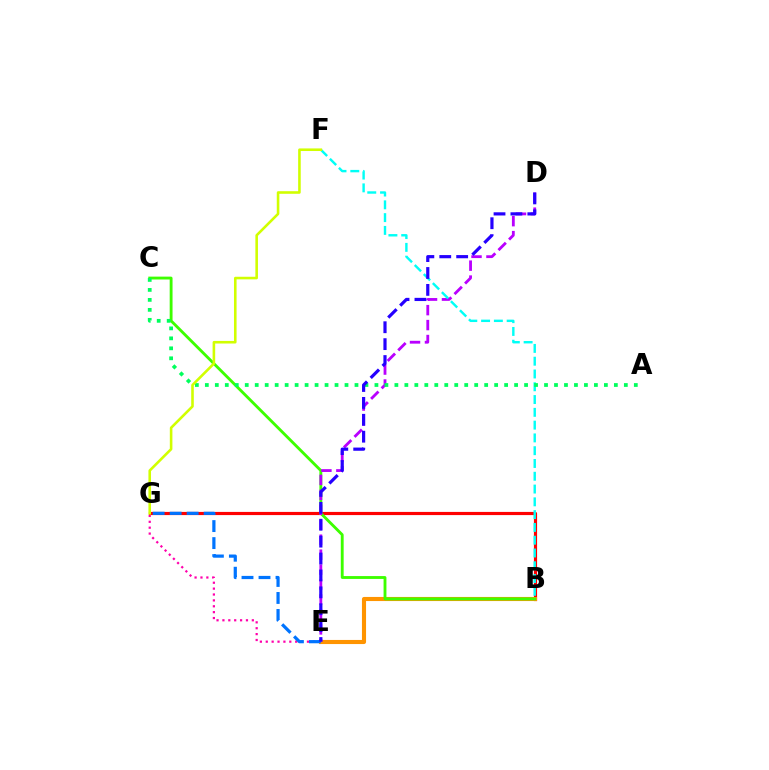{('E', 'G'): [{'color': '#ff00ac', 'line_style': 'dotted', 'thickness': 1.6}, {'color': '#0074ff', 'line_style': 'dashed', 'thickness': 2.31}], ('B', 'G'): [{'color': '#ff0000', 'line_style': 'solid', 'thickness': 2.29}], ('B', 'E'): [{'color': '#ff9400', 'line_style': 'solid', 'thickness': 2.96}], ('B', 'C'): [{'color': '#3dff00', 'line_style': 'solid', 'thickness': 2.06}], ('D', 'E'): [{'color': '#b900ff', 'line_style': 'dashed', 'thickness': 2.03}, {'color': '#2500ff', 'line_style': 'dashed', 'thickness': 2.3}], ('B', 'F'): [{'color': '#00fff6', 'line_style': 'dashed', 'thickness': 1.74}], ('A', 'C'): [{'color': '#00ff5c', 'line_style': 'dotted', 'thickness': 2.71}], ('F', 'G'): [{'color': '#d1ff00', 'line_style': 'solid', 'thickness': 1.87}]}